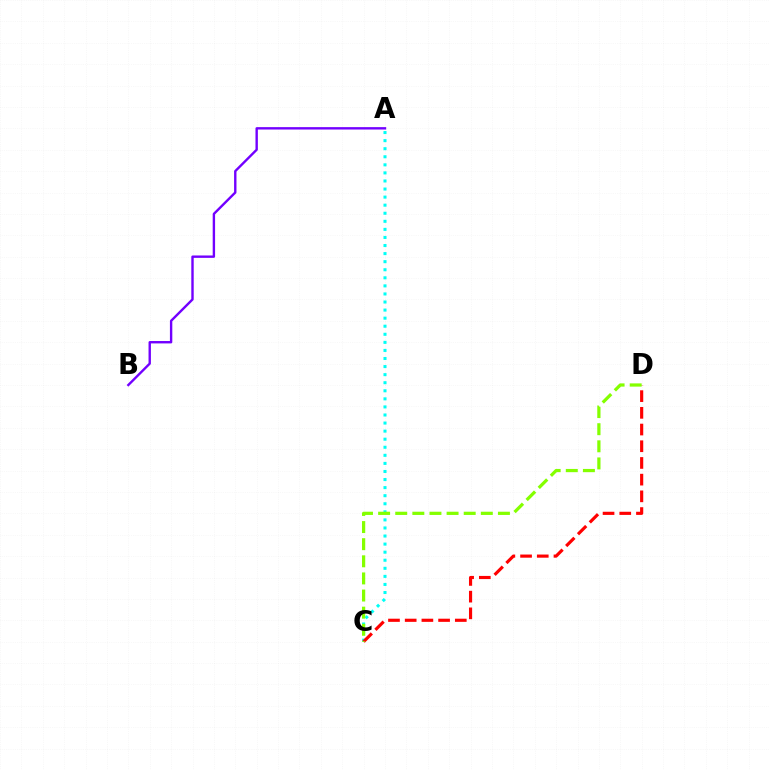{('A', 'C'): [{'color': '#00fff6', 'line_style': 'dotted', 'thickness': 2.19}], ('C', 'D'): [{'color': '#ff0000', 'line_style': 'dashed', 'thickness': 2.27}, {'color': '#84ff00', 'line_style': 'dashed', 'thickness': 2.33}], ('A', 'B'): [{'color': '#7200ff', 'line_style': 'solid', 'thickness': 1.72}]}